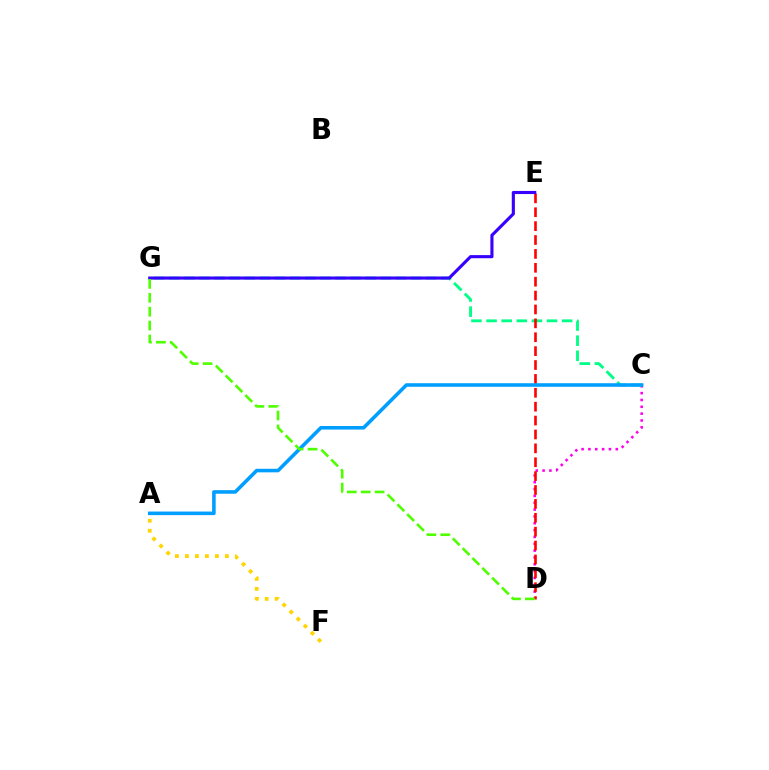{('C', 'D'): [{'color': '#ff00ed', 'line_style': 'dotted', 'thickness': 1.86}], ('C', 'G'): [{'color': '#00ff86', 'line_style': 'dashed', 'thickness': 2.05}], ('D', 'E'): [{'color': '#ff0000', 'line_style': 'dashed', 'thickness': 1.89}], ('A', 'C'): [{'color': '#009eff', 'line_style': 'solid', 'thickness': 2.56}], ('E', 'G'): [{'color': '#3700ff', 'line_style': 'solid', 'thickness': 2.24}], ('D', 'G'): [{'color': '#4fff00', 'line_style': 'dashed', 'thickness': 1.89}], ('A', 'F'): [{'color': '#ffd500', 'line_style': 'dotted', 'thickness': 2.72}]}